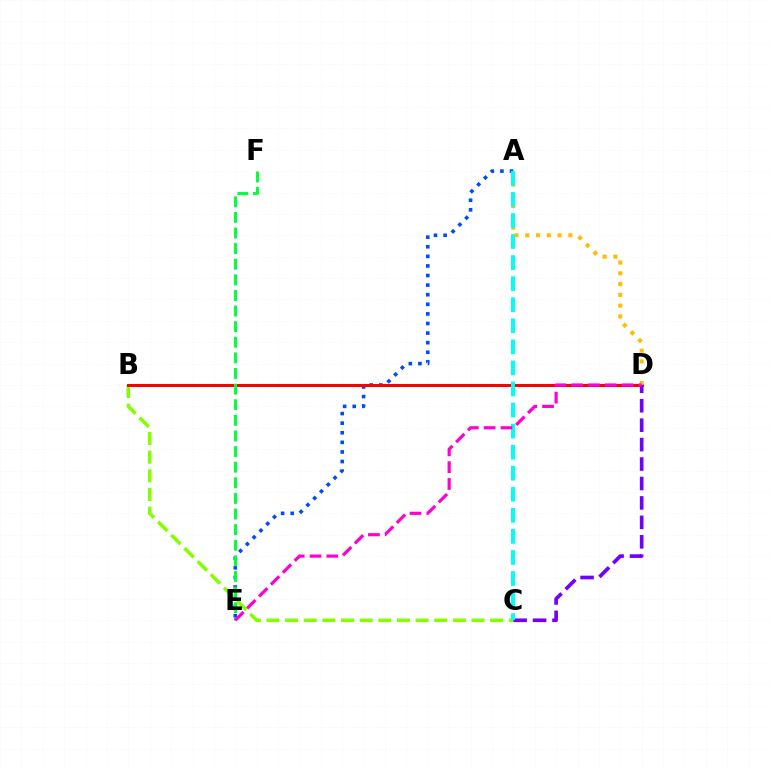{('A', 'E'): [{'color': '#004bff', 'line_style': 'dotted', 'thickness': 2.61}], ('B', 'C'): [{'color': '#84ff00', 'line_style': 'dashed', 'thickness': 2.53}], ('B', 'D'): [{'color': '#ff0000', 'line_style': 'solid', 'thickness': 2.16}], ('A', 'D'): [{'color': '#ffbd00', 'line_style': 'dotted', 'thickness': 2.93}], ('C', 'D'): [{'color': '#7200ff', 'line_style': 'dashed', 'thickness': 2.64}], ('E', 'F'): [{'color': '#00ff39', 'line_style': 'dashed', 'thickness': 2.12}], ('A', 'C'): [{'color': '#00fff6', 'line_style': 'dashed', 'thickness': 2.86}], ('D', 'E'): [{'color': '#ff00cf', 'line_style': 'dashed', 'thickness': 2.29}]}